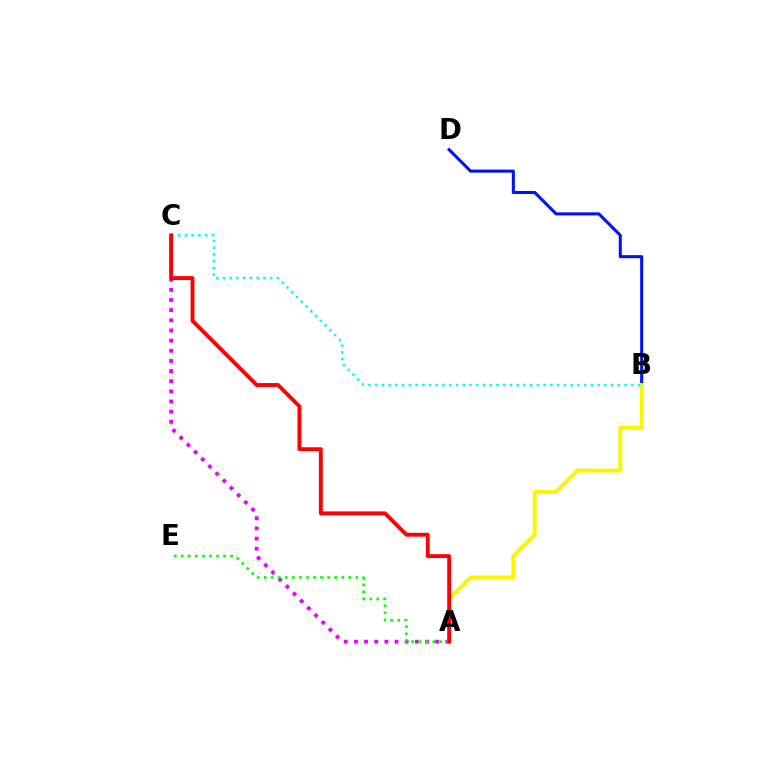{('B', 'D'): [{'color': '#0010ff', 'line_style': 'solid', 'thickness': 2.19}], ('A', 'C'): [{'color': '#ee00ff', 'line_style': 'dotted', 'thickness': 2.76}, {'color': '#ff0000', 'line_style': 'solid', 'thickness': 2.79}], ('A', 'E'): [{'color': '#08ff00', 'line_style': 'dotted', 'thickness': 1.92}], ('A', 'B'): [{'color': '#fcf500', 'line_style': 'solid', 'thickness': 2.85}], ('B', 'C'): [{'color': '#00fff6', 'line_style': 'dotted', 'thickness': 1.83}]}